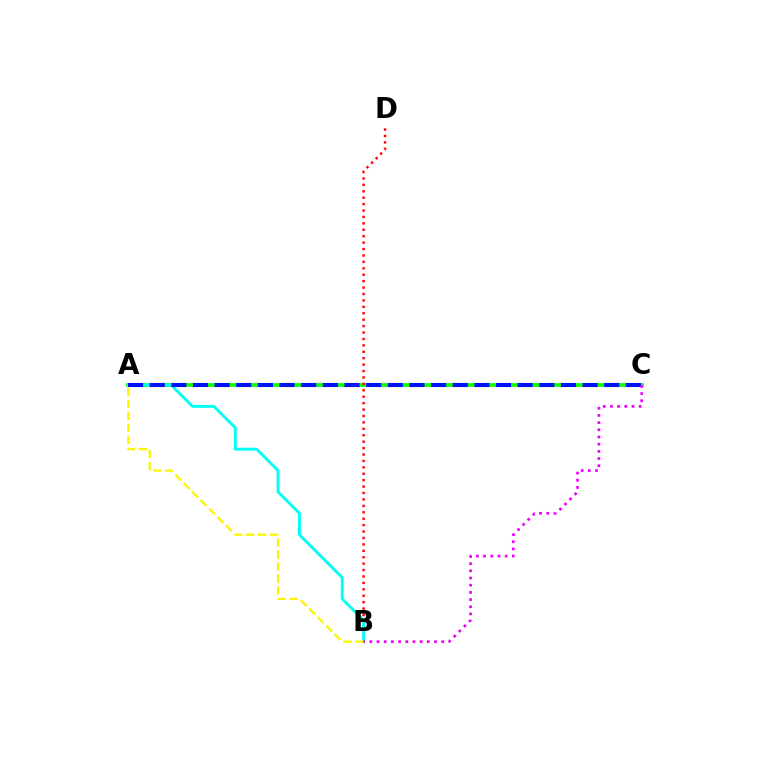{('A', 'C'): [{'color': '#08ff00', 'line_style': 'solid', 'thickness': 2.68}, {'color': '#0010ff', 'line_style': 'dashed', 'thickness': 2.94}], ('B', 'D'): [{'color': '#ff0000', 'line_style': 'dotted', 'thickness': 1.74}], ('A', 'B'): [{'color': '#00fff6', 'line_style': 'solid', 'thickness': 2.06}, {'color': '#fcf500', 'line_style': 'dashed', 'thickness': 1.62}], ('B', 'C'): [{'color': '#ee00ff', 'line_style': 'dotted', 'thickness': 1.95}]}